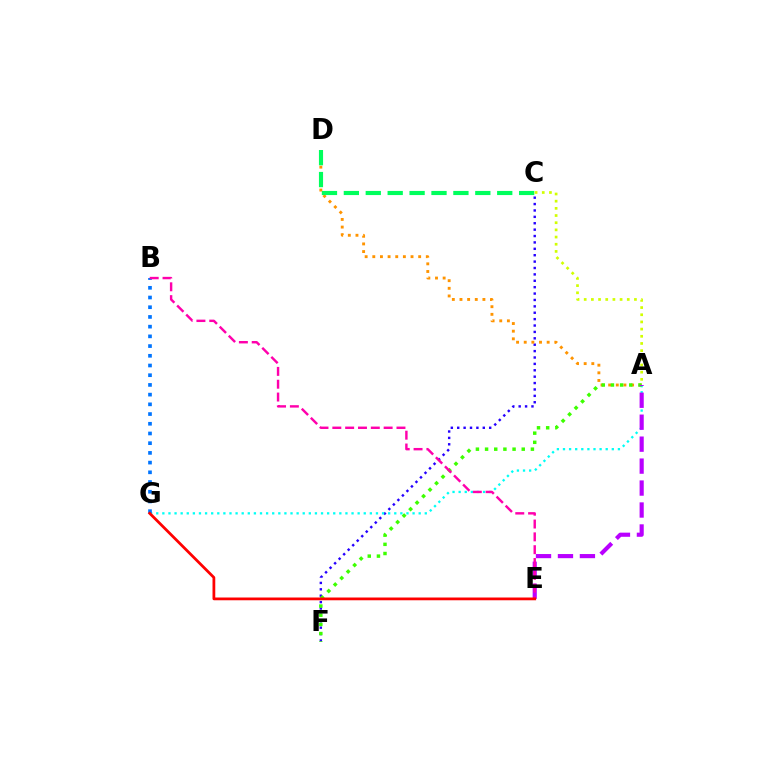{('C', 'F'): [{'color': '#2500ff', 'line_style': 'dotted', 'thickness': 1.74}], ('A', 'D'): [{'color': '#ff9400', 'line_style': 'dotted', 'thickness': 2.08}], ('A', 'G'): [{'color': '#00fff6', 'line_style': 'dotted', 'thickness': 1.66}], ('A', 'F'): [{'color': '#3dff00', 'line_style': 'dotted', 'thickness': 2.49}], ('B', 'G'): [{'color': '#0074ff', 'line_style': 'dotted', 'thickness': 2.64}], ('A', 'E'): [{'color': '#b900ff', 'line_style': 'dashed', 'thickness': 2.98}], ('B', 'E'): [{'color': '#ff00ac', 'line_style': 'dashed', 'thickness': 1.74}], ('C', 'D'): [{'color': '#00ff5c', 'line_style': 'dashed', 'thickness': 2.98}], ('A', 'C'): [{'color': '#d1ff00', 'line_style': 'dotted', 'thickness': 1.95}], ('E', 'G'): [{'color': '#ff0000', 'line_style': 'solid', 'thickness': 1.99}]}